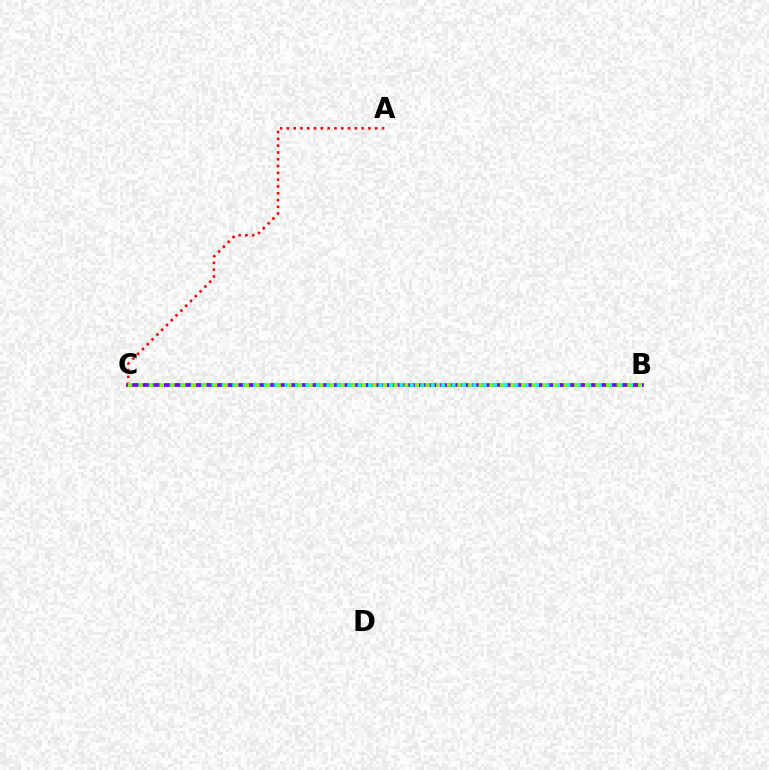{('B', 'C'): [{'color': '#7200ff', 'line_style': 'solid', 'thickness': 2.69}, {'color': '#00fff6', 'line_style': 'dotted', 'thickness': 2.84}, {'color': '#84ff00', 'line_style': 'dotted', 'thickness': 2.89}], ('A', 'C'): [{'color': '#ff0000', 'line_style': 'dotted', 'thickness': 1.85}]}